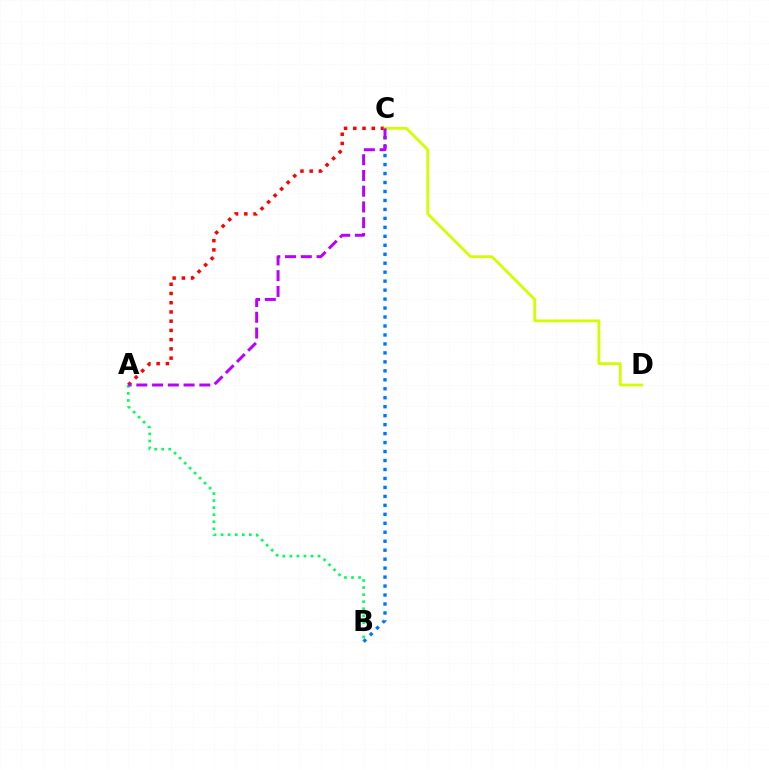{('A', 'C'): [{'color': '#ff0000', 'line_style': 'dotted', 'thickness': 2.51}, {'color': '#b900ff', 'line_style': 'dashed', 'thickness': 2.14}], ('B', 'C'): [{'color': '#0074ff', 'line_style': 'dotted', 'thickness': 2.44}], ('C', 'D'): [{'color': '#d1ff00', 'line_style': 'solid', 'thickness': 2.01}], ('A', 'B'): [{'color': '#00ff5c', 'line_style': 'dotted', 'thickness': 1.92}]}